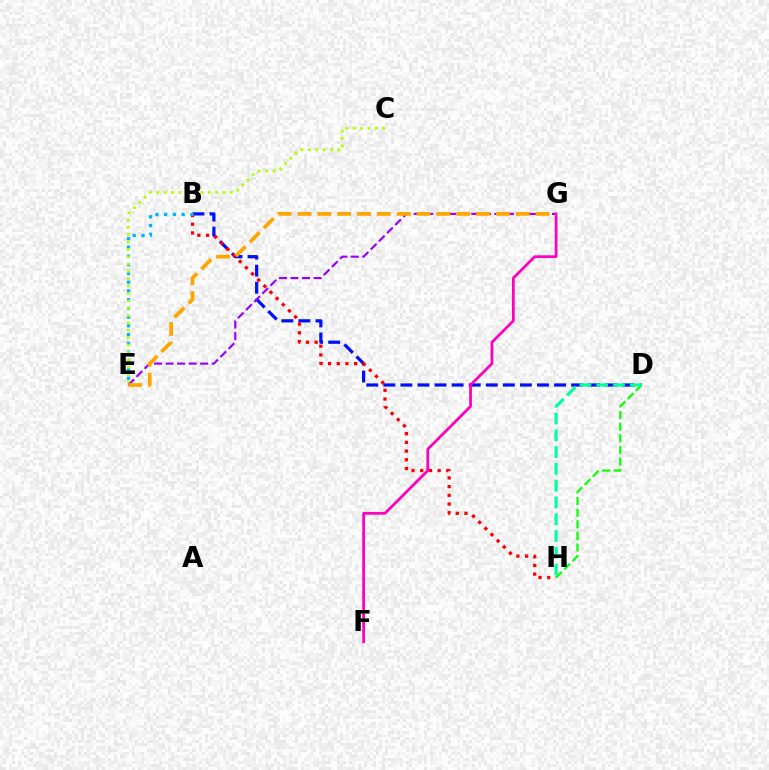{('B', 'D'): [{'color': '#0010ff', 'line_style': 'dashed', 'thickness': 2.32}], ('B', 'H'): [{'color': '#ff0000', 'line_style': 'dotted', 'thickness': 2.36}], ('D', 'H'): [{'color': '#08ff00', 'line_style': 'dashed', 'thickness': 1.58}, {'color': '#00ff9d', 'line_style': 'dashed', 'thickness': 2.28}], ('B', 'E'): [{'color': '#00b5ff', 'line_style': 'dotted', 'thickness': 2.37}], ('C', 'E'): [{'color': '#b3ff00', 'line_style': 'dotted', 'thickness': 2.0}], ('F', 'G'): [{'color': '#ff00bd', 'line_style': 'solid', 'thickness': 1.98}], ('E', 'G'): [{'color': '#9b00ff', 'line_style': 'dashed', 'thickness': 1.57}, {'color': '#ffa500', 'line_style': 'dashed', 'thickness': 2.69}]}